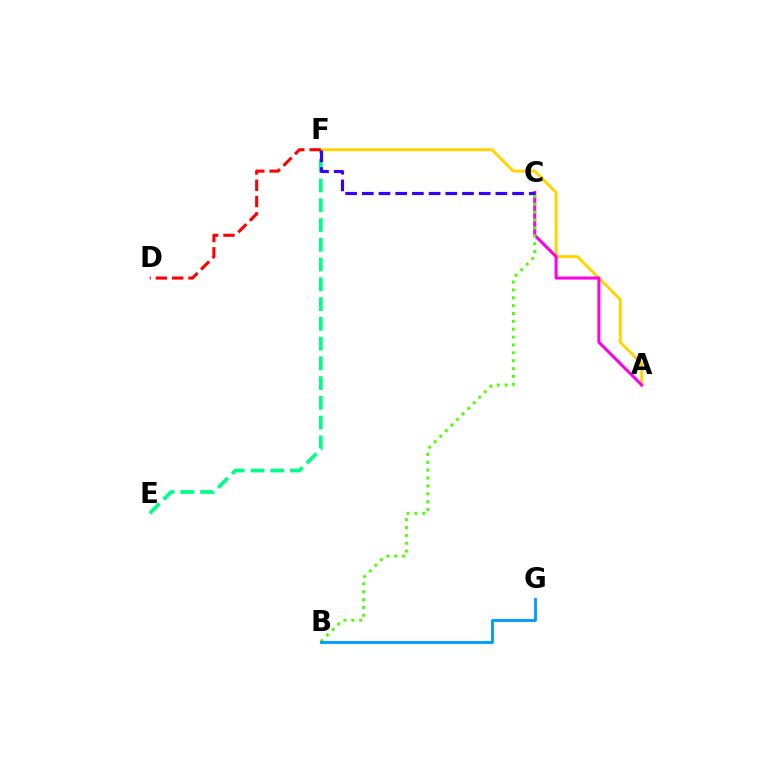{('A', 'F'): [{'color': '#ffd500', 'line_style': 'solid', 'thickness': 2.13}], ('A', 'C'): [{'color': '#ff00ed', 'line_style': 'solid', 'thickness': 2.19}], ('E', 'F'): [{'color': '#00ff86', 'line_style': 'dashed', 'thickness': 2.68}], ('D', 'F'): [{'color': '#ff0000', 'line_style': 'dashed', 'thickness': 2.21}], ('C', 'F'): [{'color': '#3700ff', 'line_style': 'dashed', 'thickness': 2.27}], ('B', 'C'): [{'color': '#4fff00', 'line_style': 'dotted', 'thickness': 2.14}], ('B', 'G'): [{'color': '#009eff', 'line_style': 'solid', 'thickness': 2.06}]}